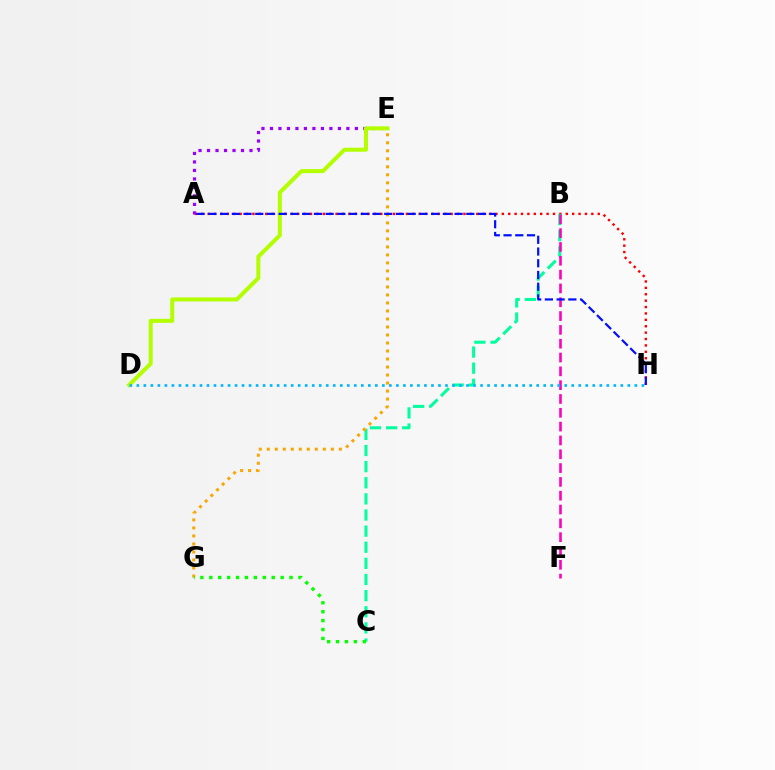{('A', 'H'): [{'color': '#ff0000', 'line_style': 'dotted', 'thickness': 1.74}, {'color': '#0010ff', 'line_style': 'dashed', 'thickness': 1.59}], ('A', 'E'): [{'color': '#9b00ff', 'line_style': 'dotted', 'thickness': 2.31}], ('B', 'C'): [{'color': '#00ff9d', 'line_style': 'dashed', 'thickness': 2.19}], ('B', 'F'): [{'color': '#ff00bd', 'line_style': 'dashed', 'thickness': 1.88}], ('E', 'G'): [{'color': '#ffa500', 'line_style': 'dotted', 'thickness': 2.18}], ('C', 'G'): [{'color': '#08ff00', 'line_style': 'dotted', 'thickness': 2.42}], ('D', 'E'): [{'color': '#b3ff00', 'line_style': 'solid', 'thickness': 2.9}], ('D', 'H'): [{'color': '#00b5ff', 'line_style': 'dotted', 'thickness': 1.91}]}